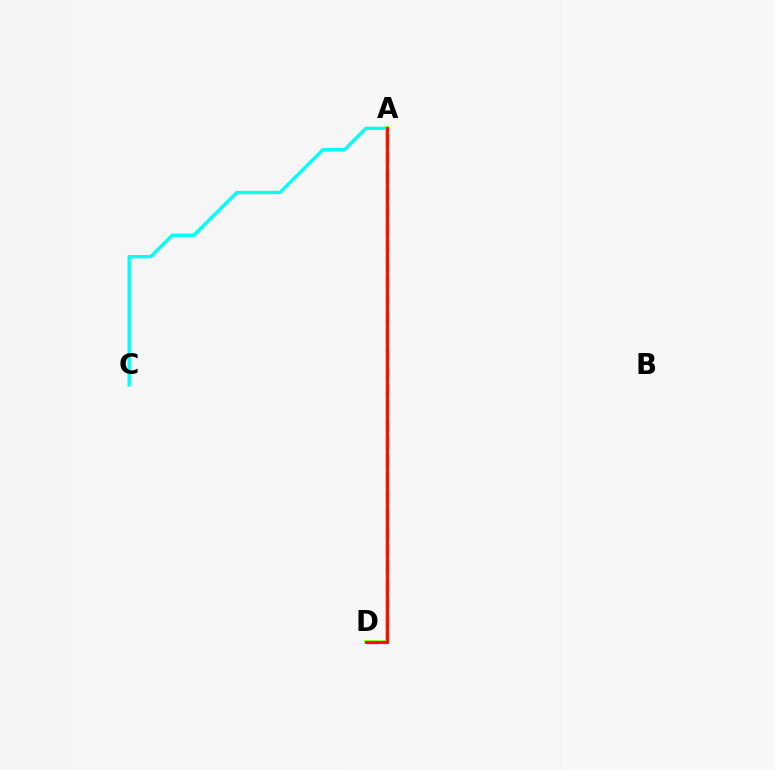{('A', 'D'): [{'color': '#7200ff', 'line_style': 'dashed', 'thickness': 2.42}, {'color': '#84ff00', 'line_style': 'solid', 'thickness': 2.74}, {'color': '#ff0000', 'line_style': 'solid', 'thickness': 1.97}], ('A', 'C'): [{'color': '#00fff6', 'line_style': 'solid', 'thickness': 2.4}]}